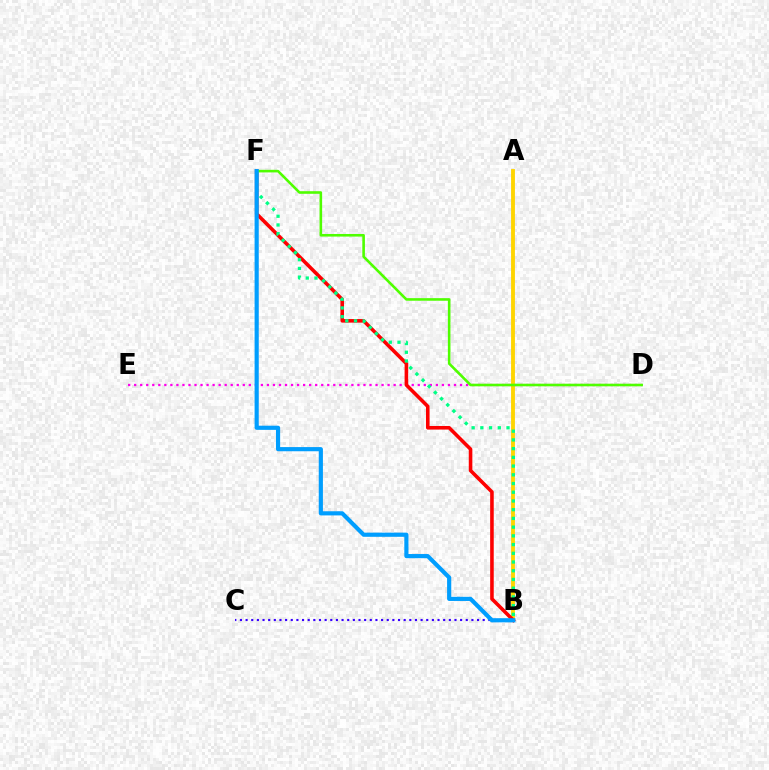{('D', 'E'): [{'color': '#ff00ed', 'line_style': 'dotted', 'thickness': 1.64}], ('A', 'B'): [{'color': '#ffd500', 'line_style': 'solid', 'thickness': 2.77}], ('B', 'F'): [{'color': '#ff0000', 'line_style': 'solid', 'thickness': 2.58}, {'color': '#00ff86', 'line_style': 'dotted', 'thickness': 2.37}, {'color': '#009eff', 'line_style': 'solid', 'thickness': 3.0}], ('D', 'F'): [{'color': '#4fff00', 'line_style': 'solid', 'thickness': 1.87}], ('B', 'C'): [{'color': '#3700ff', 'line_style': 'dotted', 'thickness': 1.53}]}